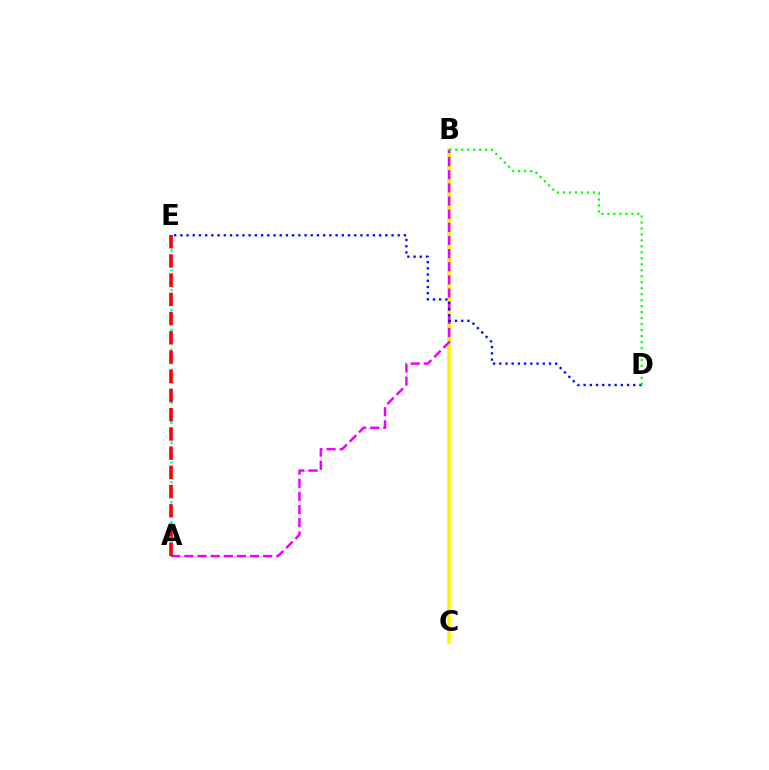{('A', 'E'): [{'color': '#00fff6', 'line_style': 'dotted', 'thickness': 1.8}, {'color': '#ff0000', 'line_style': 'dashed', 'thickness': 2.61}], ('B', 'C'): [{'color': '#fcf500', 'line_style': 'solid', 'thickness': 2.63}], ('A', 'B'): [{'color': '#ee00ff', 'line_style': 'dashed', 'thickness': 1.79}], ('D', 'E'): [{'color': '#0010ff', 'line_style': 'dotted', 'thickness': 1.69}], ('B', 'D'): [{'color': '#08ff00', 'line_style': 'dotted', 'thickness': 1.62}]}